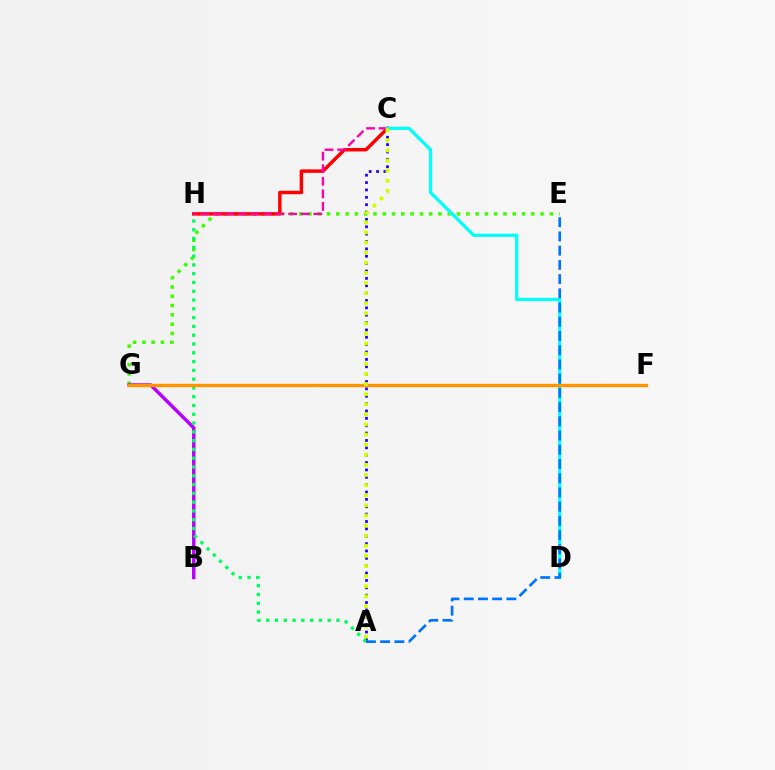{('E', 'G'): [{'color': '#3dff00', 'line_style': 'dotted', 'thickness': 2.52}], ('C', 'H'): [{'color': '#ff0000', 'line_style': 'solid', 'thickness': 2.5}, {'color': '#ff00ac', 'line_style': 'dashed', 'thickness': 1.71}], ('B', 'G'): [{'color': '#b900ff', 'line_style': 'solid', 'thickness': 2.49}], ('A', 'C'): [{'color': '#2500ff', 'line_style': 'dotted', 'thickness': 2.0}, {'color': '#d1ff00', 'line_style': 'dotted', 'thickness': 2.75}], ('A', 'H'): [{'color': '#00ff5c', 'line_style': 'dotted', 'thickness': 2.39}], ('C', 'D'): [{'color': '#00fff6', 'line_style': 'solid', 'thickness': 2.33}], ('F', 'G'): [{'color': '#ff9400', 'line_style': 'solid', 'thickness': 2.42}], ('A', 'E'): [{'color': '#0074ff', 'line_style': 'dashed', 'thickness': 1.93}]}